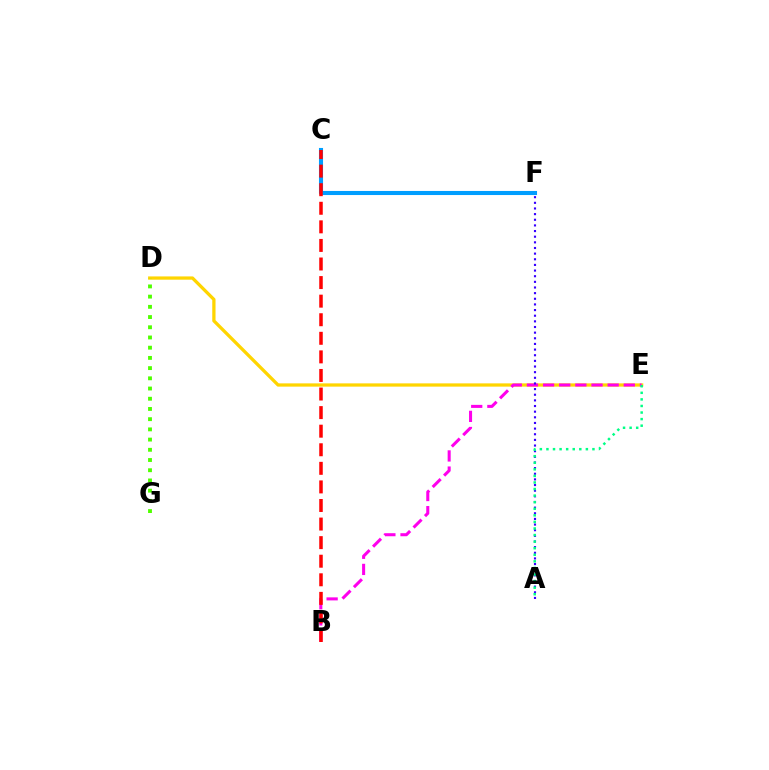{('C', 'F'): [{'color': '#009eff', 'line_style': 'solid', 'thickness': 2.94}], ('D', 'E'): [{'color': '#ffd500', 'line_style': 'solid', 'thickness': 2.35}], ('B', 'E'): [{'color': '#ff00ed', 'line_style': 'dashed', 'thickness': 2.19}], ('D', 'G'): [{'color': '#4fff00', 'line_style': 'dotted', 'thickness': 2.77}], ('A', 'F'): [{'color': '#3700ff', 'line_style': 'dotted', 'thickness': 1.53}], ('A', 'E'): [{'color': '#00ff86', 'line_style': 'dotted', 'thickness': 1.79}], ('B', 'C'): [{'color': '#ff0000', 'line_style': 'dashed', 'thickness': 2.52}]}